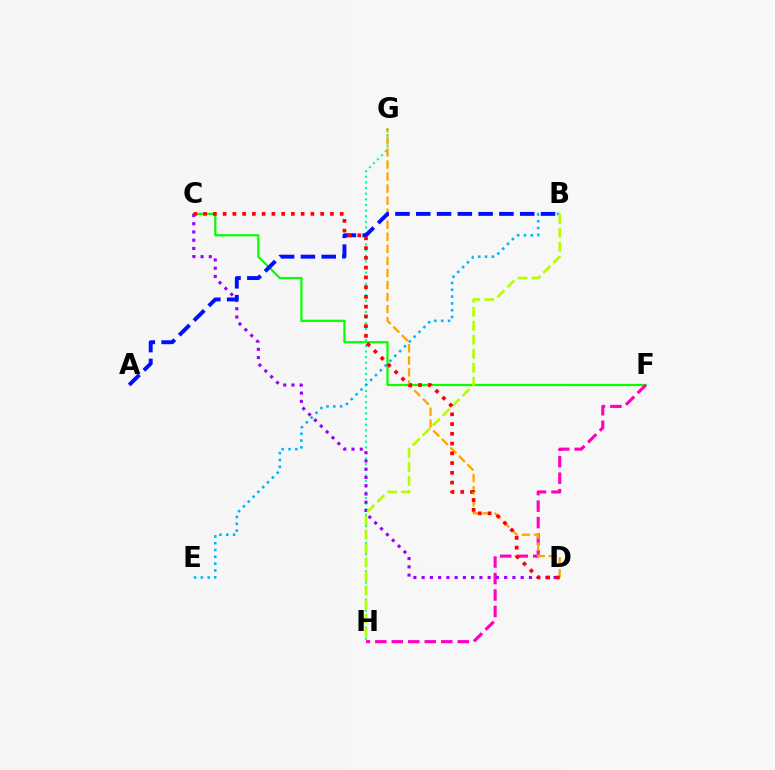{('C', 'F'): [{'color': '#08ff00', 'line_style': 'solid', 'thickness': 1.6}], ('F', 'H'): [{'color': '#ff00bd', 'line_style': 'dashed', 'thickness': 2.24}], ('G', 'H'): [{'color': '#00ff9d', 'line_style': 'dotted', 'thickness': 1.53}], ('C', 'D'): [{'color': '#9b00ff', 'line_style': 'dotted', 'thickness': 2.24}, {'color': '#ff0000', 'line_style': 'dotted', 'thickness': 2.65}], ('B', 'E'): [{'color': '#00b5ff', 'line_style': 'dotted', 'thickness': 1.85}], ('D', 'G'): [{'color': '#ffa500', 'line_style': 'dashed', 'thickness': 1.64}], ('B', 'H'): [{'color': '#b3ff00', 'line_style': 'dashed', 'thickness': 1.9}], ('A', 'B'): [{'color': '#0010ff', 'line_style': 'dashed', 'thickness': 2.82}]}